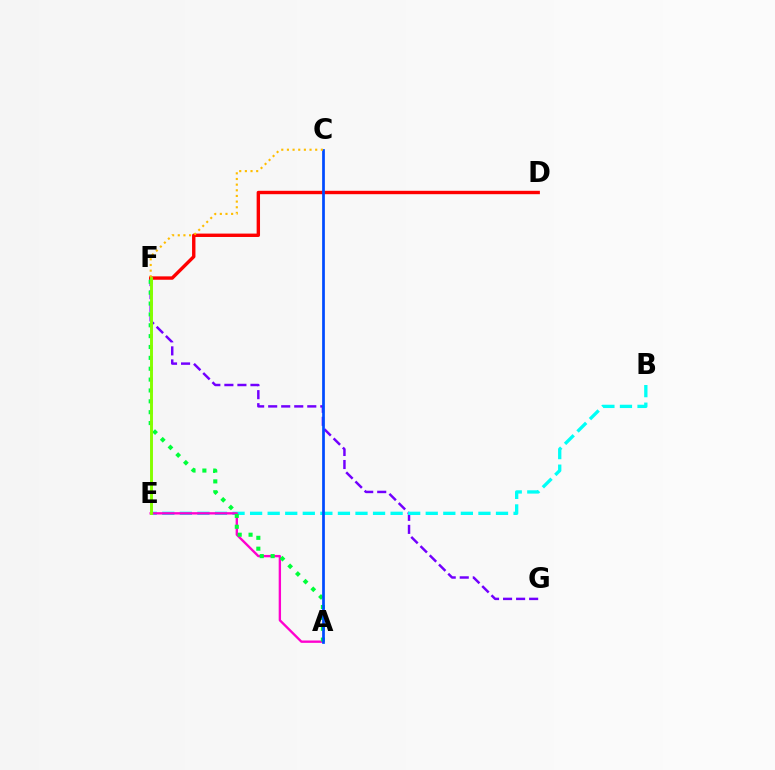{('F', 'G'): [{'color': '#7200ff', 'line_style': 'dashed', 'thickness': 1.77}], ('B', 'E'): [{'color': '#00fff6', 'line_style': 'dashed', 'thickness': 2.39}], ('D', 'F'): [{'color': '#ff0000', 'line_style': 'solid', 'thickness': 2.44}], ('A', 'E'): [{'color': '#ff00cf', 'line_style': 'solid', 'thickness': 1.69}], ('A', 'F'): [{'color': '#00ff39', 'line_style': 'dotted', 'thickness': 2.95}], ('A', 'C'): [{'color': '#004bff', 'line_style': 'solid', 'thickness': 1.96}], ('E', 'F'): [{'color': '#84ff00', 'line_style': 'solid', 'thickness': 2.1}], ('C', 'F'): [{'color': '#ffbd00', 'line_style': 'dotted', 'thickness': 1.54}]}